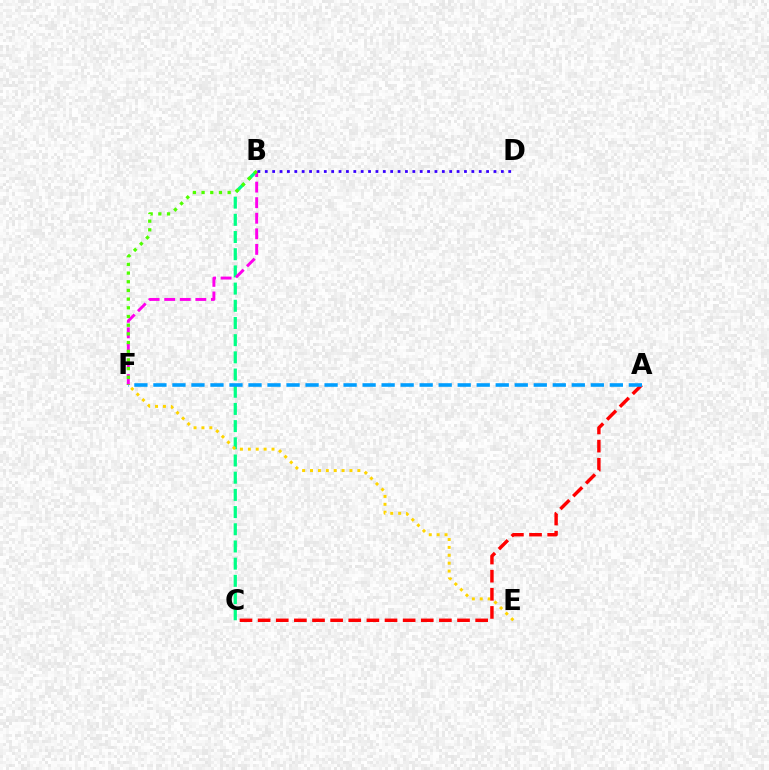{('B', 'C'): [{'color': '#00ff86', 'line_style': 'dashed', 'thickness': 2.34}], ('E', 'F'): [{'color': '#ffd500', 'line_style': 'dotted', 'thickness': 2.14}], ('A', 'C'): [{'color': '#ff0000', 'line_style': 'dashed', 'thickness': 2.46}], ('A', 'F'): [{'color': '#009eff', 'line_style': 'dashed', 'thickness': 2.58}], ('B', 'F'): [{'color': '#ff00ed', 'line_style': 'dashed', 'thickness': 2.11}, {'color': '#4fff00', 'line_style': 'dotted', 'thickness': 2.36}], ('B', 'D'): [{'color': '#3700ff', 'line_style': 'dotted', 'thickness': 2.0}]}